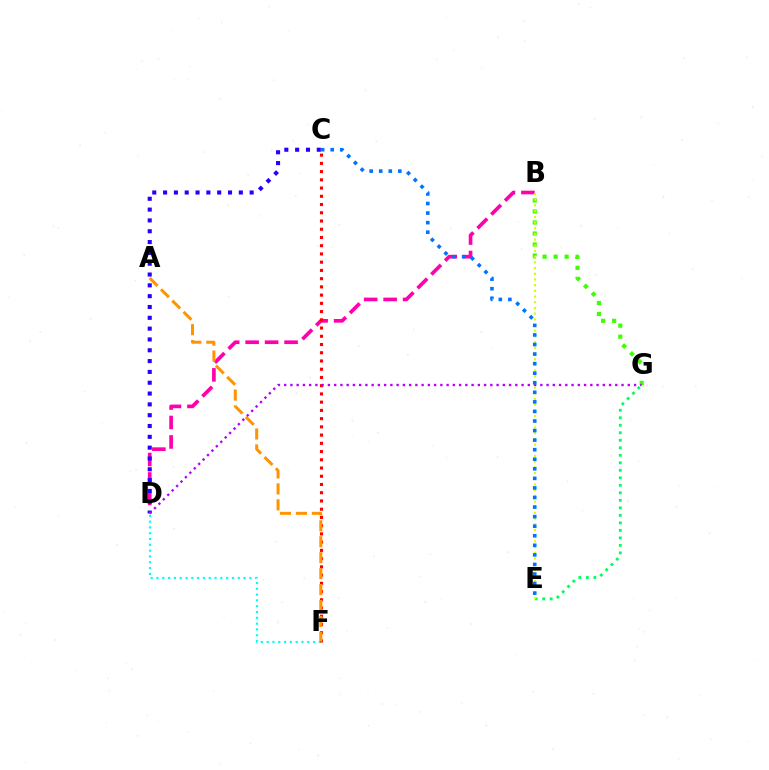{('D', 'F'): [{'color': '#00fff6', 'line_style': 'dotted', 'thickness': 1.58}], ('E', 'G'): [{'color': '#00ff5c', 'line_style': 'dotted', 'thickness': 2.04}], ('B', 'D'): [{'color': '#ff00ac', 'line_style': 'dashed', 'thickness': 2.64}], ('C', 'D'): [{'color': '#2500ff', 'line_style': 'dotted', 'thickness': 2.94}], ('C', 'F'): [{'color': '#ff0000', 'line_style': 'dotted', 'thickness': 2.24}], ('A', 'F'): [{'color': '#ff9400', 'line_style': 'dashed', 'thickness': 2.17}], ('B', 'G'): [{'color': '#3dff00', 'line_style': 'dotted', 'thickness': 2.99}], ('D', 'G'): [{'color': '#b900ff', 'line_style': 'dotted', 'thickness': 1.7}], ('B', 'E'): [{'color': '#d1ff00', 'line_style': 'dotted', 'thickness': 1.55}], ('C', 'E'): [{'color': '#0074ff', 'line_style': 'dotted', 'thickness': 2.6}]}